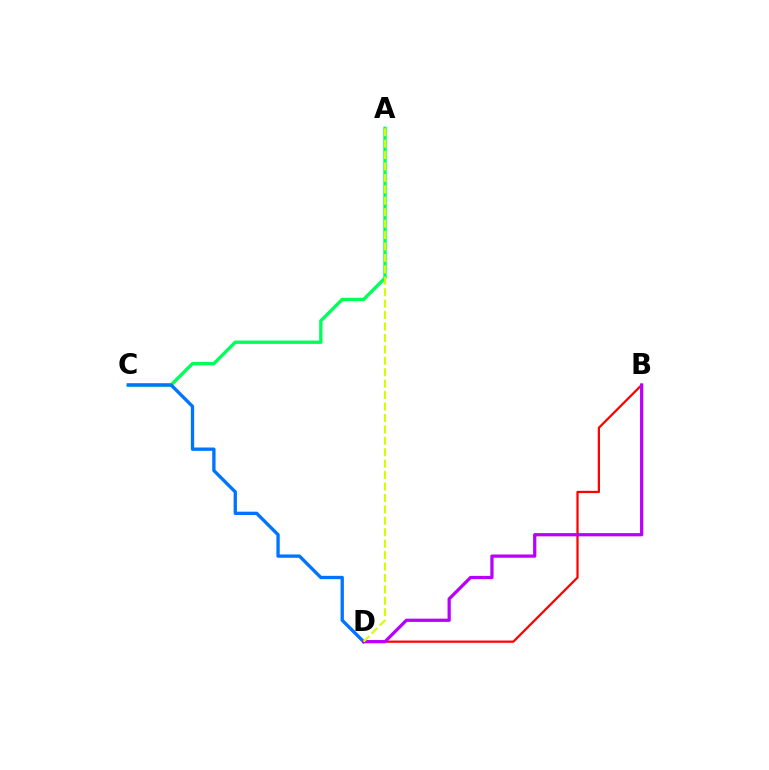{('A', 'C'): [{'color': '#00ff5c', 'line_style': 'solid', 'thickness': 2.42}], ('C', 'D'): [{'color': '#0074ff', 'line_style': 'solid', 'thickness': 2.39}], ('B', 'D'): [{'color': '#ff0000', 'line_style': 'solid', 'thickness': 1.61}, {'color': '#b900ff', 'line_style': 'solid', 'thickness': 2.33}], ('A', 'D'): [{'color': '#d1ff00', 'line_style': 'dashed', 'thickness': 1.55}]}